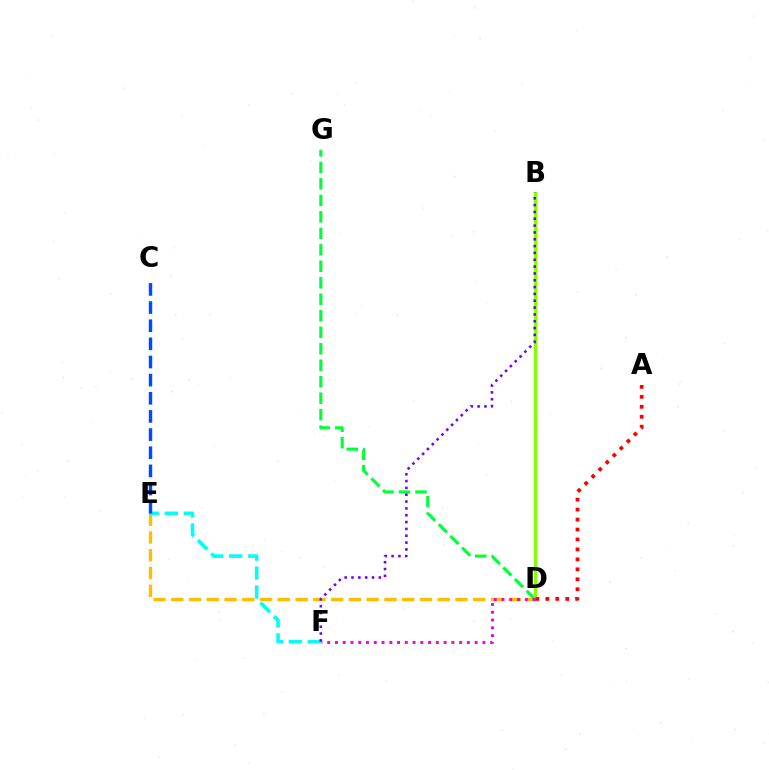{('D', 'E'): [{'color': '#ffbd00', 'line_style': 'dashed', 'thickness': 2.41}], ('D', 'G'): [{'color': '#00ff39', 'line_style': 'dashed', 'thickness': 2.24}], ('B', 'D'): [{'color': '#84ff00', 'line_style': 'solid', 'thickness': 2.41}], ('E', 'F'): [{'color': '#00fff6', 'line_style': 'dashed', 'thickness': 2.57}], ('D', 'F'): [{'color': '#ff00cf', 'line_style': 'dotted', 'thickness': 2.11}], ('A', 'D'): [{'color': '#ff0000', 'line_style': 'dotted', 'thickness': 2.7}], ('C', 'E'): [{'color': '#004bff', 'line_style': 'dashed', 'thickness': 2.47}], ('B', 'F'): [{'color': '#7200ff', 'line_style': 'dotted', 'thickness': 1.86}]}